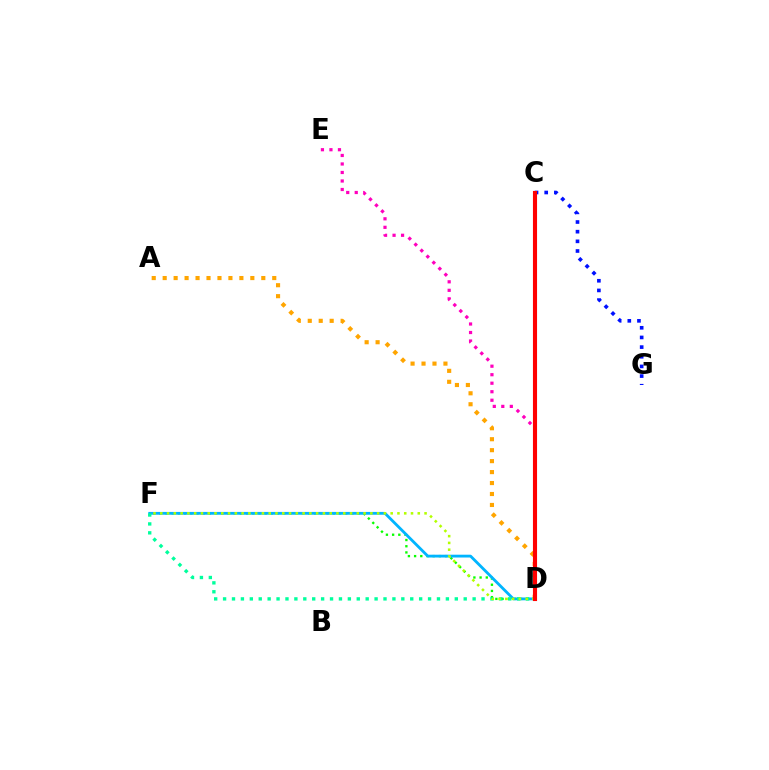{('D', 'F'): [{'color': '#08ff00', 'line_style': 'dotted', 'thickness': 1.68}, {'color': '#00b5ff', 'line_style': 'solid', 'thickness': 2.03}, {'color': '#00ff9d', 'line_style': 'dotted', 'thickness': 2.42}, {'color': '#b3ff00', 'line_style': 'dotted', 'thickness': 1.84}], ('C', 'G'): [{'color': '#0010ff', 'line_style': 'dotted', 'thickness': 2.62}], ('A', 'D'): [{'color': '#ffa500', 'line_style': 'dotted', 'thickness': 2.98}], ('C', 'D'): [{'color': '#9b00ff', 'line_style': 'solid', 'thickness': 1.8}, {'color': '#ff0000', 'line_style': 'solid', 'thickness': 2.96}], ('D', 'E'): [{'color': '#ff00bd', 'line_style': 'dotted', 'thickness': 2.31}]}